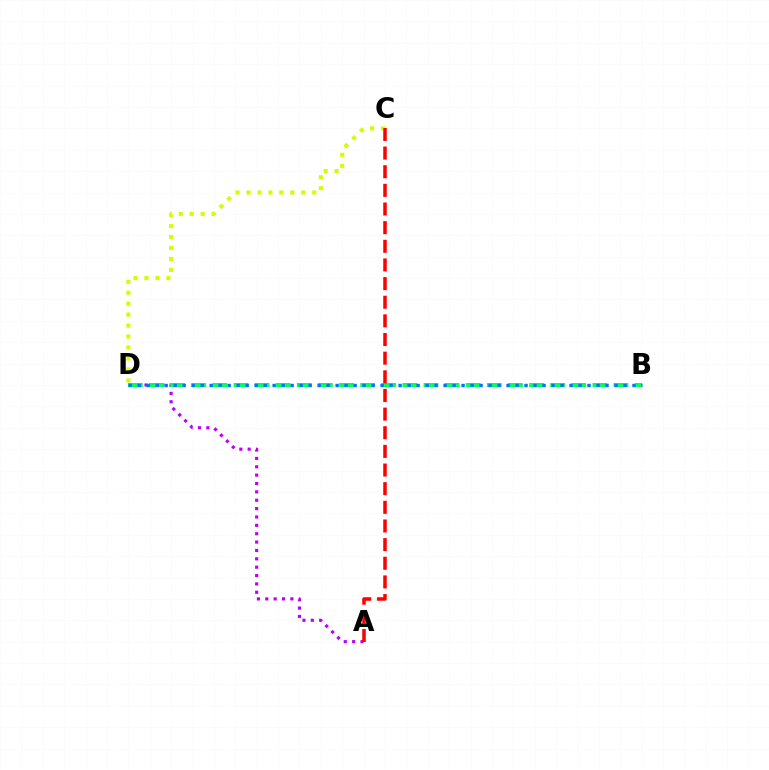{('A', 'D'): [{'color': '#b900ff', 'line_style': 'dotted', 'thickness': 2.27}], ('C', 'D'): [{'color': '#d1ff00', 'line_style': 'dotted', 'thickness': 2.97}], ('B', 'D'): [{'color': '#00ff5c', 'line_style': 'dashed', 'thickness': 2.87}, {'color': '#0074ff', 'line_style': 'dotted', 'thickness': 2.44}], ('A', 'C'): [{'color': '#ff0000', 'line_style': 'dashed', 'thickness': 2.53}]}